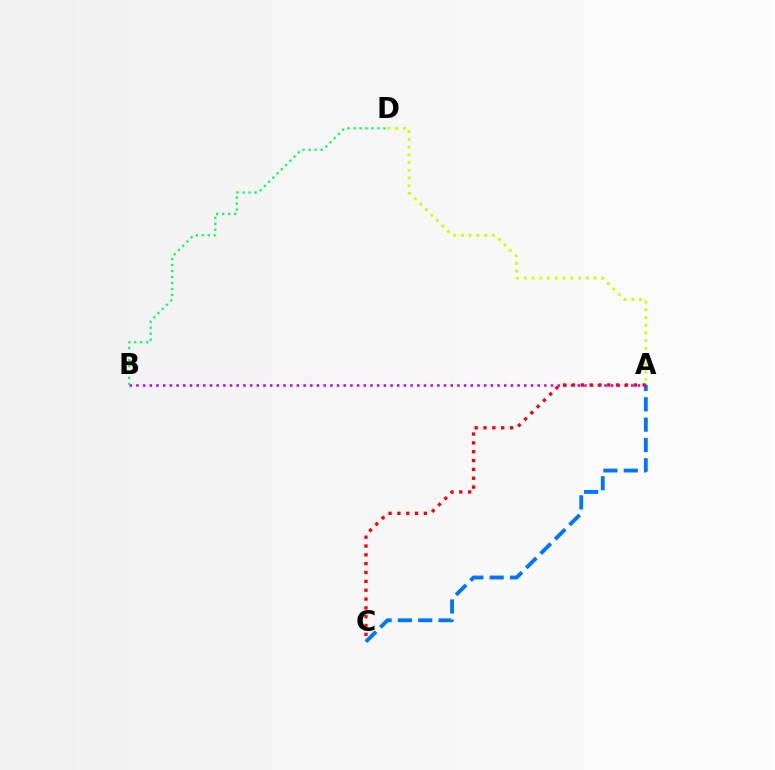{('A', 'C'): [{'color': '#0074ff', 'line_style': 'dashed', 'thickness': 2.76}, {'color': '#ff0000', 'line_style': 'dotted', 'thickness': 2.4}], ('A', 'D'): [{'color': '#d1ff00', 'line_style': 'dotted', 'thickness': 2.11}], ('A', 'B'): [{'color': '#b900ff', 'line_style': 'dotted', 'thickness': 1.82}], ('B', 'D'): [{'color': '#00ff5c', 'line_style': 'dotted', 'thickness': 1.62}]}